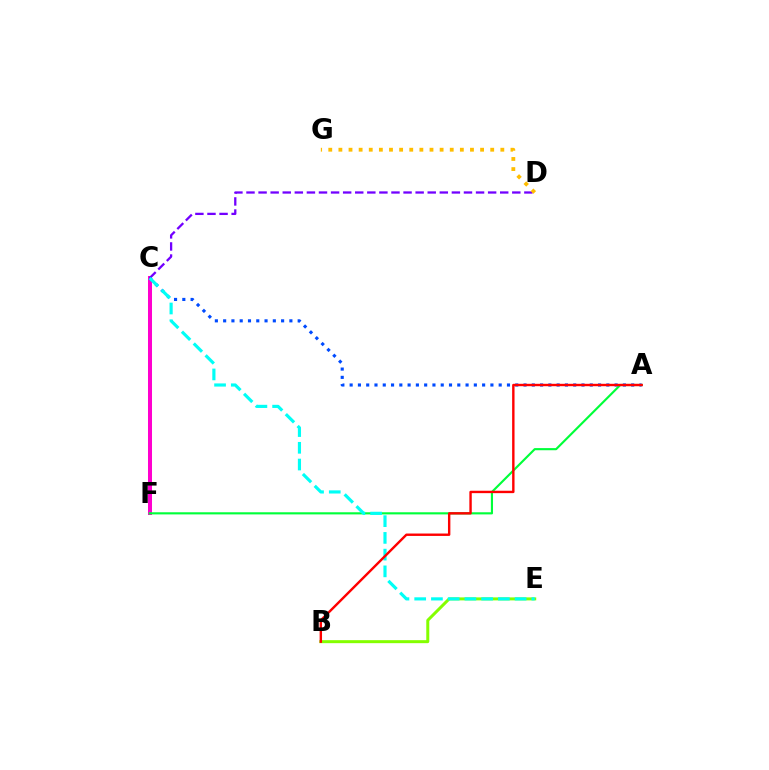{('C', 'F'): [{'color': '#ff00cf', 'line_style': 'solid', 'thickness': 2.89}], ('C', 'D'): [{'color': '#7200ff', 'line_style': 'dashed', 'thickness': 1.64}], ('A', 'F'): [{'color': '#00ff39', 'line_style': 'solid', 'thickness': 1.54}], ('A', 'C'): [{'color': '#004bff', 'line_style': 'dotted', 'thickness': 2.25}], ('D', 'G'): [{'color': '#ffbd00', 'line_style': 'dotted', 'thickness': 2.75}], ('B', 'E'): [{'color': '#84ff00', 'line_style': 'solid', 'thickness': 2.16}], ('C', 'E'): [{'color': '#00fff6', 'line_style': 'dashed', 'thickness': 2.27}], ('A', 'B'): [{'color': '#ff0000', 'line_style': 'solid', 'thickness': 1.73}]}